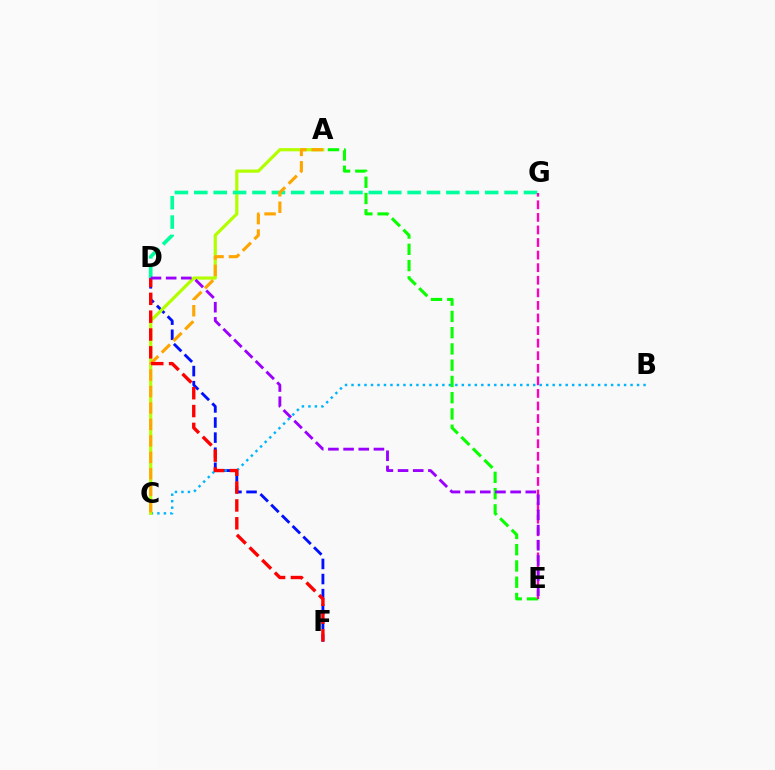{('D', 'F'): [{'color': '#0010ff', 'line_style': 'dashed', 'thickness': 2.05}, {'color': '#ff0000', 'line_style': 'dashed', 'thickness': 2.42}], ('B', 'C'): [{'color': '#00b5ff', 'line_style': 'dotted', 'thickness': 1.76}], ('A', 'C'): [{'color': '#b3ff00', 'line_style': 'solid', 'thickness': 2.3}, {'color': '#ffa500', 'line_style': 'dashed', 'thickness': 2.23}], ('D', 'G'): [{'color': '#00ff9d', 'line_style': 'dashed', 'thickness': 2.63}], ('A', 'E'): [{'color': '#08ff00', 'line_style': 'dashed', 'thickness': 2.21}], ('E', 'G'): [{'color': '#ff00bd', 'line_style': 'dashed', 'thickness': 1.71}], ('D', 'E'): [{'color': '#9b00ff', 'line_style': 'dashed', 'thickness': 2.06}]}